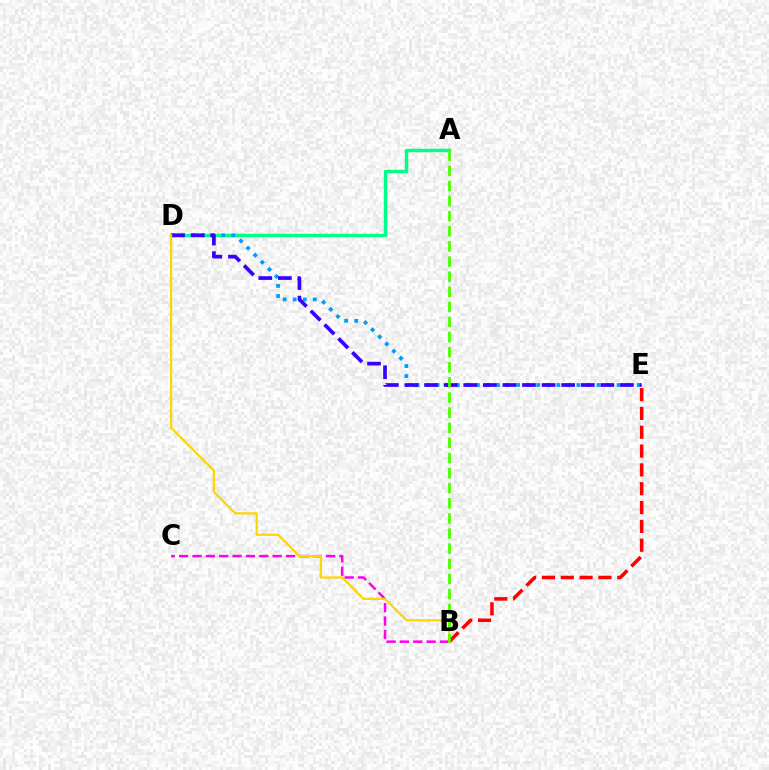{('B', 'C'): [{'color': '#ff00ed', 'line_style': 'dashed', 'thickness': 1.81}], ('A', 'D'): [{'color': '#00ff86', 'line_style': 'solid', 'thickness': 2.48}], ('D', 'E'): [{'color': '#009eff', 'line_style': 'dotted', 'thickness': 2.73}, {'color': '#3700ff', 'line_style': 'dashed', 'thickness': 2.66}], ('B', 'E'): [{'color': '#ff0000', 'line_style': 'dashed', 'thickness': 2.56}], ('B', 'D'): [{'color': '#ffd500', 'line_style': 'solid', 'thickness': 1.6}], ('A', 'B'): [{'color': '#4fff00', 'line_style': 'dashed', 'thickness': 2.05}]}